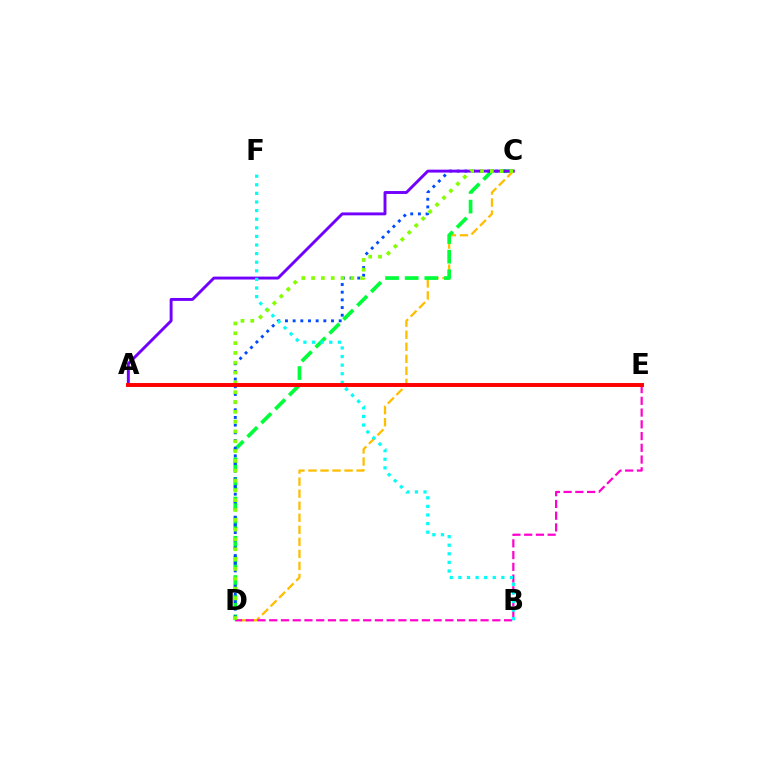{('C', 'D'): [{'color': '#ffbd00', 'line_style': 'dashed', 'thickness': 1.64}, {'color': '#00ff39', 'line_style': 'dashed', 'thickness': 2.67}, {'color': '#004bff', 'line_style': 'dotted', 'thickness': 2.08}, {'color': '#84ff00', 'line_style': 'dotted', 'thickness': 2.67}], ('D', 'E'): [{'color': '#ff00cf', 'line_style': 'dashed', 'thickness': 1.6}], ('A', 'C'): [{'color': '#7200ff', 'line_style': 'solid', 'thickness': 2.1}], ('B', 'F'): [{'color': '#00fff6', 'line_style': 'dotted', 'thickness': 2.34}], ('A', 'E'): [{'color': '#ff0000', 'line_style': 'solid', 'thickness': 2.83}]}